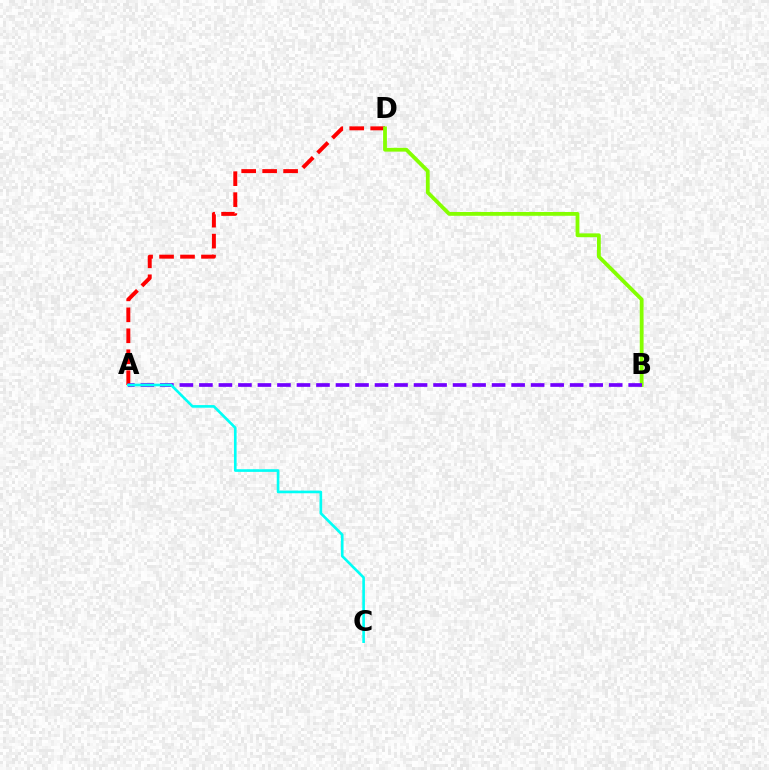{('A', 'D'): [{'color': '#ff0000', 'line_style': 'dashed', 'thickness': 2.85}], ('B', 'D'): [{'color': '#84ff00', 'line_style': 'solid', 'thickness': 2.73}], ('A', 'B'): [{'color': '#7200ff', 'line_style': 'dashed', 'thickness': 2.65}], ('A', 'C'): [{'color': '#00fff6', 'line_style': 'solid', 'thickness': 1.9}]}